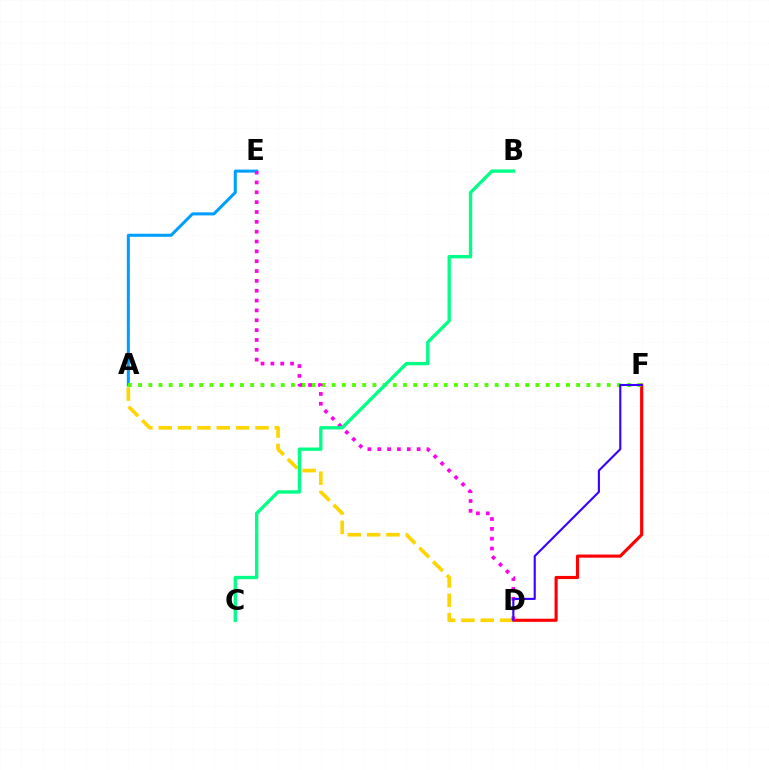{('D', 'F'): [{'color': '#ff0000', 'line_style': 'solid', 'thickness': 2.26}, {'color': '#3700ff', 'line_style': 'solid', 'thickness': 1.52}], ('A', 'E'): [{'color': '#009eff', 'line_style': 'solid', 'thickness': 2.18}], ('A', 'D'): [{'color': '#ffd500', 'line_style': 'dashed', 'thickness': 2.63}], ('A', 'F'): [{'color': '#4fff00', 'line_style': 'dotted', 'thickness': 2.77}], ('D', 'E'): [{'color': '#ff00ed', 'line_style': 'dotted', 'thickness': 2.67}], ('B', 'C'): [{'color': '#00ff86', 'line_style': 'solid', 'thickness': 2.4}]}